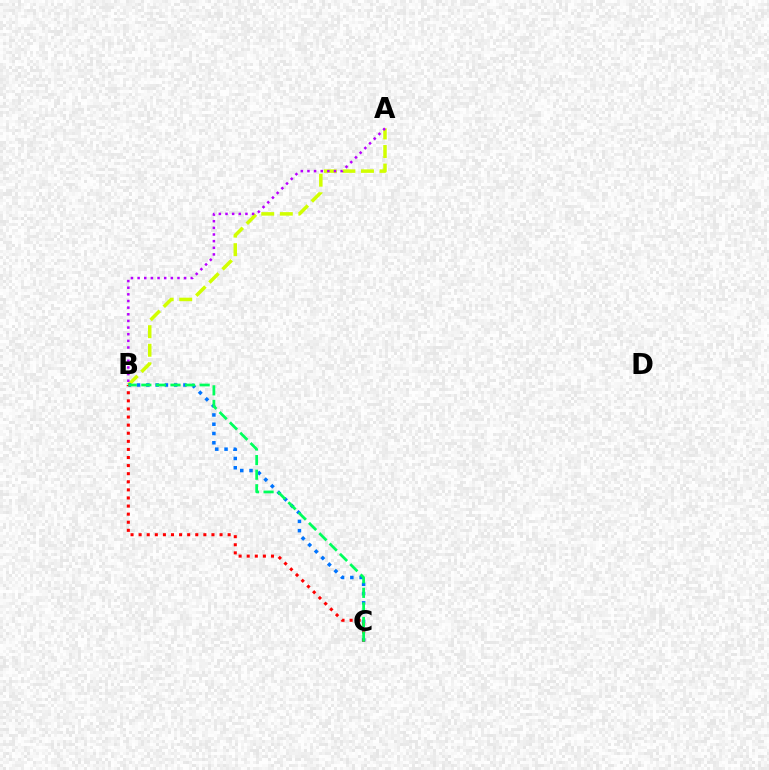{('A', 'B'): [{'color': '#d1ff00', 'line_style': 'dashed', 'thickness': 2.52}, {'color': '#b900ff', 'line_style': 'dotted', 'thickness': 1.81}], ('B', 'C'): [{'color': '#0074ff', 'line_style': 'dotted', 'thickness': 2.52}, {'color': '#ff0000', 'line_style': 'dotted', 'thickness': 2.2}, {'color': '#00ff5c', 'line_style': 'dashed', 'thickness': 1.98}]}